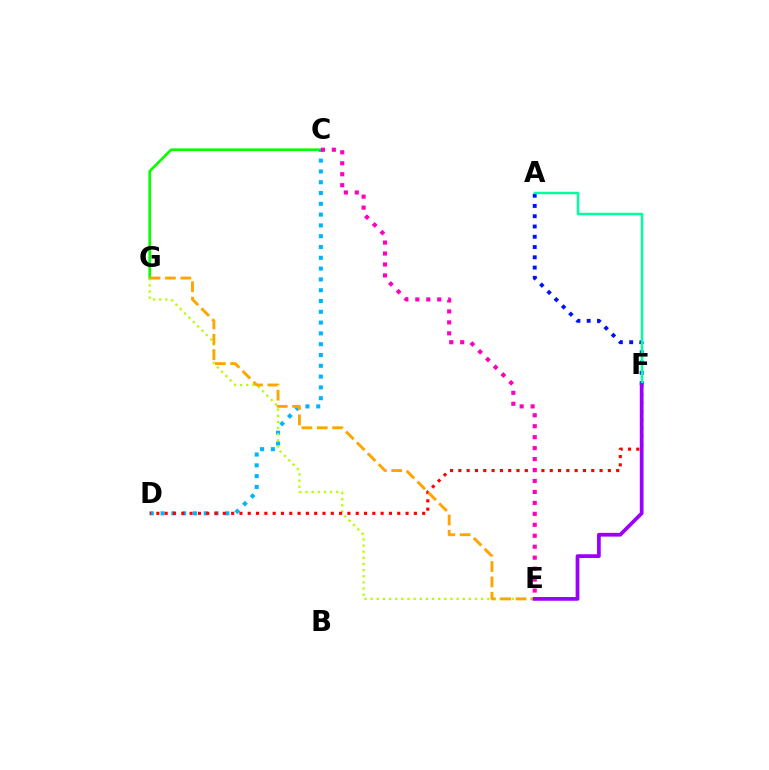{('C', 'G'): [{'color': '#08ff00', 'line_style': 'solid', 'thickness': 1.92}], ('C', 'D'): [{'color': '#00b5ff', 'line_style': 'dotted', 'thickness': 2.93}], ('A', 'F'): [{'color': '#0010ff', 'line_style': 'dotted', 'thickness': 2.79}, {'color': '#00ff9d', 'line_style': 'solid', 'thickness': 1.79}], ('E', 'G'): [{'color': '#b3ff00', 'line_style': 'dotted', 'thickness': 1.67}, {'color': '#ffa500', 'line_style': 'dashed', 'thickness': 2.09}], ('D', 'F'): [{'color': '#ff0000', 'line_style': 'dotted', 'thickness': 2.26}], ('C', 'E'): [{'color': '#ff00bd', 'line_style': 'dotted', 'thickness': 2.98}], ('E', 'F'): [{'color': '#9b00ff', 'line_style': 'solid', 'thickness': 2.69}]}